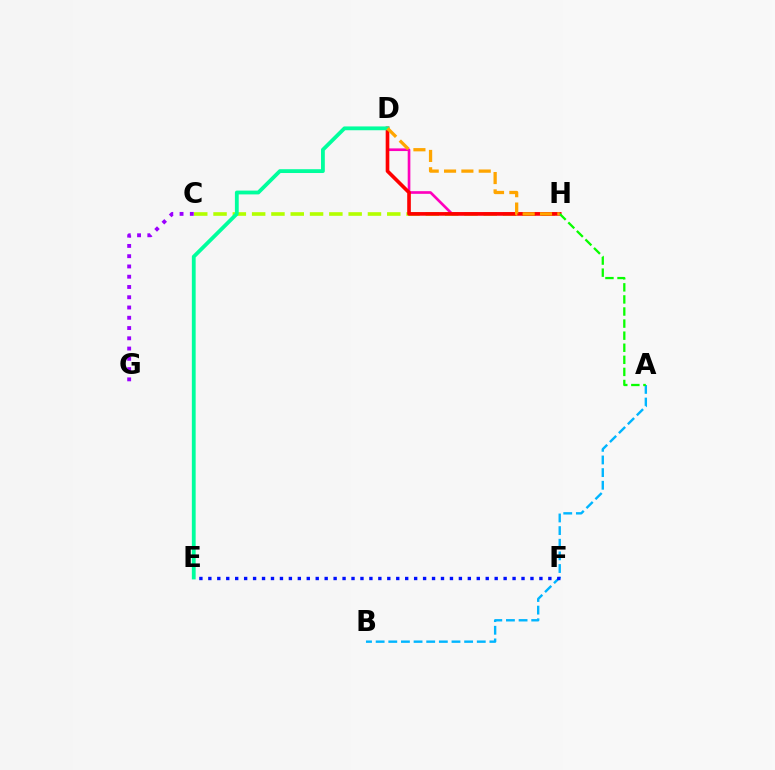{('C', 'H'): [{'color': '#b3ff00', 'line_style': 'dashed', 'thickness': 2.62}], ('C', 'G'): [{'color': '#9b00ff', 'line_style': 'dotted', 'thickness': 2.79}], ('D', 'H'): [{'color': '#ff00bd', 'line_style': 'solid', 'thickness': 1.92}, {'color': '#ff0000', 'line_style': 'solid', 'thickness': 2.62}, {'color': '#ffa500', 'line_style': 'dashed', 'thickness': 2.36}], ('A', 'B'): [{'color': '#00b5ff', 'line_style': 'dashed', 'thickness': 1.72}], ('A', 'H'): [{'color': '#08ff00', 'line_style': 'dashed', 'thickness': 1.64}], ('D', 'E'): [{'color': '#00ff9d', 'line_style': 'solid', 'thickness': 2.74}], ('E', 'F'): [{'color': '#0010ff', 'line_style': 'dotted', 'thickness': 2.43}]}